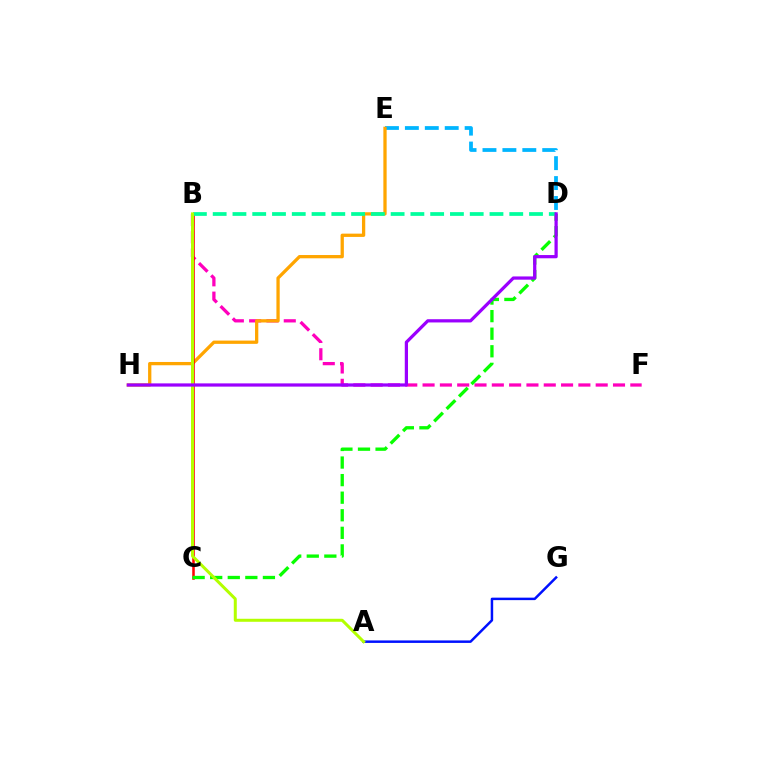{('D', 'E'): [{'color': '#00b5ff', 'line_style': 'dashed', 'thickness': 2.71}], ('B', 'F'): [{'color': '#ff00bd', 'line_style': 'dashed', 'thickness': 2.35}], ('E', 'H'): [{'color': '#ffa500', 'line_style': 'solid', 'thickness': 2.36}], ('B', 'C'): [{'color': '#ff0000', 'line_style': 'solid', 'thickness': 1.83}], ('C', 'D'): [{'color': '#08ff00', 'line_style': 'dashed', 'thickness': 2.39}], ('B', 'D'): [{'color': '#00ff9d', 'line_style': 'dashed', 'thickness': 2.69}], ('A', 'G'): [{'color': '#0010ff', 'line_style': 'solid', 'thickness': 1.79}], ('A', 'B'): [{'color': '#b3ff00', 'line_style': 'solid', 'thickness': 2.17}], ('D', 'H'): [{'color': '#9b00ff', 'line_style': 'solid', 'thickness': 2.33}]}